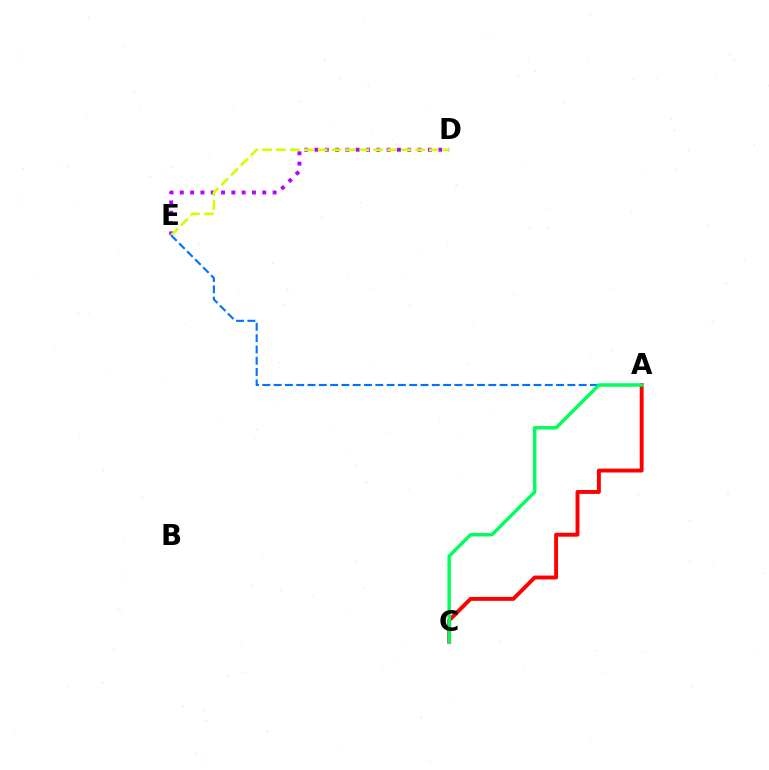{('D', 'E'): [{'color': '#b900ff', 'line_style': 'dotted', 'thickness': 2.8}, {'color': '#d1ff00', 'line_style': 'dashed', 'thickness': 1.89}], ('A', 'E'): [{'color': '#0074ff', 'line_style': 'dashed', 'thickness': 1.53}], ('A', 'C'): [{'color': '#ff0000', 'line_style': 'solid', 'thickness': 2.81}, {'color': '#00ff5c', 'line_style': 'solid', 'thickness': 2.48}]}